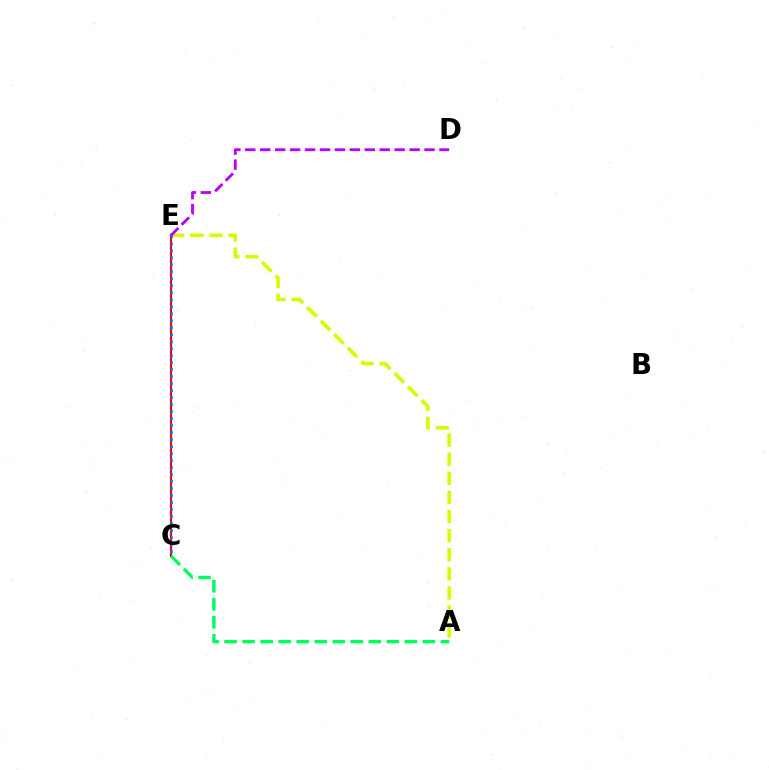{('A', 'E'): [{'color': '#d1ff00', 'line_style': 'dashed', 'thickness': 2.59}], ('C', 'E'): [{'color': '#ff0000', 'line_style': 'solid', 'thickness': 1.6}, {'color': '#0074ff', 'line_style': 'dotted', 'thickness': 1.9}], ('A', 'C'): [{'color': '#00ff5c', 'line_style': 'dashed', 'thickness': 2.45}], ('D', 'E'): [{'color': '#b900ff', 'line_style': 'dashed', 'thickness': 2.03}]}